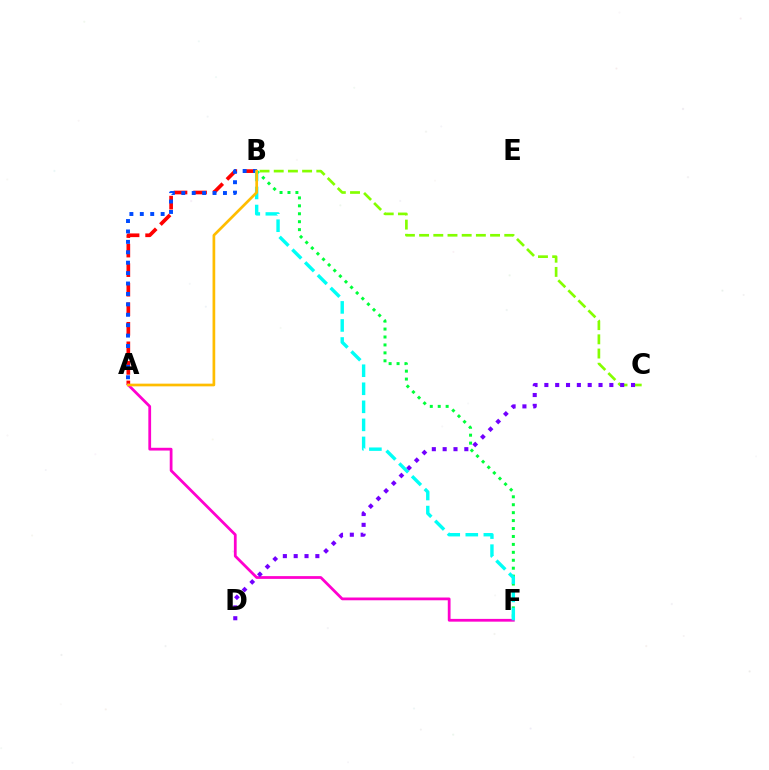{('A', 'B'): [{'color': '#ff0000', 'line_style': 'dashed', 'thickness': 2.66}, {'color': '#004bff', 'line_style': 'dotted', 'thickness': 2.83}, {'color': '#ffbd00', 'line_style': 'solid', 'thickness': 1.94}], ('B', 'C'): [{'color': '#84ff00', 'line_style': 'dashed', 'thickness': 1.93}], ('B', 'F'): [{'color': '#00ff39', 'line_style': 'dotted', 'thickness': 2.16}, {'color': '#00fff6', 'line_style': 'dashed', 'thickness': 2.45}], ('A', 'F'): [{'color': '#ff00cf', 'line_style': 'solid', 'thickness': 1.99}], ('C', 'D'): [{'color': '#7200ff', 'line_style': 'dotted', 'thickness': 2.94}]}